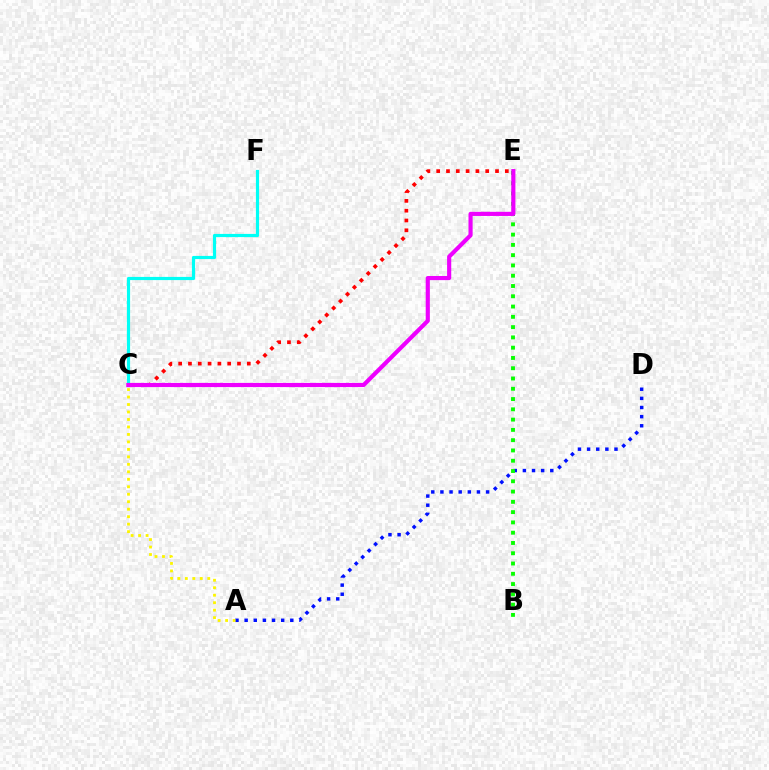{('C', 'E'): [{'color': '#ff0000', 'line_style': 'dotted', 'thickness': 2.66}, {'color': '#ee00ff', 'line_style': 'solid', 'thickness': 2.98}], ('A', 'D'): [{'color': '#0010ff', 'line_style': 'dotted', 'thickness': 2.48}], ('C', 'F'): [{'color': '#00fff6', 'line_style': 'solid', 'thickness': 2.28}], ('A', 'C'): [{'color': '#fcf500', 'line_style': 'dotted', 'thickness': 2.03}], ('B', 'E'): [{'color': '#08ff00', 'line_style': 'dotted', 'thickness': 2.79}]}